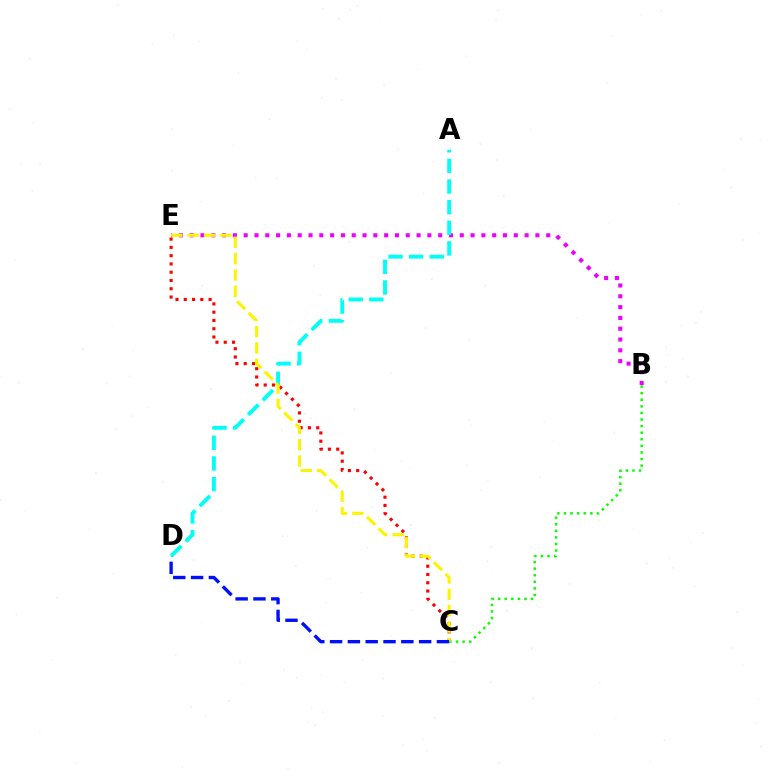{('B', 'E'): [{'color': '#ee00ff', 'line_style': 'dotted', 'thickness': 2.94}], ('C', 'E'): [{'color': '#ff0000', 'line_style': 'dotted', 'thickness': 2.25}, {'color': '#fcf500', 'line_style': 'dashed', 'thickness': 2.22}], ('B', 'C'): [{'color': '#08ff00', 'line_style': 'dotted', 'thickness': 1.79}], ('A', 'D'): [{'color': '#00fff6', 'line_style': 'dashed', 'thickness': 2.8}], ('C', 'D'): [{'color': '#0010ff', 'line_style': 'dashed', 'thickness': 2.42}]}